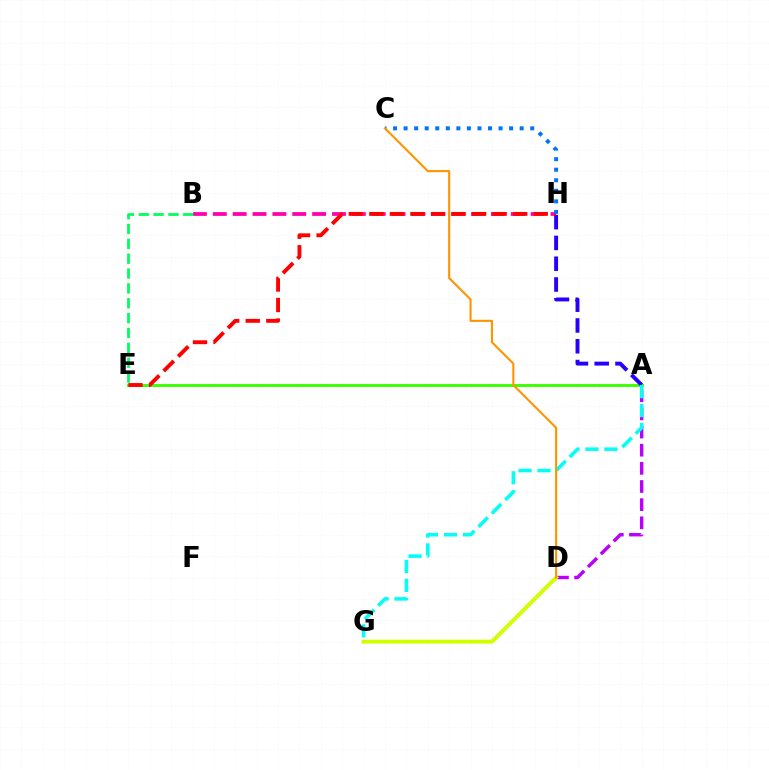{('A', 'D'): [{'color': '#b900ff', 'line_style': 'dashed', 'thickness': 2.47}], ('B', 'H'): [{'color': '#ff00ac', 'line_style': 'dashed', 'thickness': 2.7}], ('B', 'E'): [{'color': '#00ff5c', 'line_style': 'dashed', 'thickness': 2.02}], ('D', 'G'): [{'color': '#d1ff00', 'line_style': 'solid', 'thickness': 2.82}], ('A', 'E'): [{'color': '#3dff00', 'line_style': 'solid', 'thickness': 2.1}], ('A', 'H'): [{'color': '#2500ff', 'line_style': 'dashed', 'thickness': 2.82}], ('A', 'G'): [{'color': '#00fff6', 'line_style': 'dashed', 'thickness': 2.57}], ('E', 'H'): [{'color': '#ff0000', 'line_style': 'dashed', 'thickness': 2.79}], ('C', 'H'): [{'color': '#0074ff', 'line_style': 'dotted', 'thickness': 2.87}], ('C', 'D'): [{'color': '#ff9400', 'line_style': 'solid', 'thickness': 1.51}]}